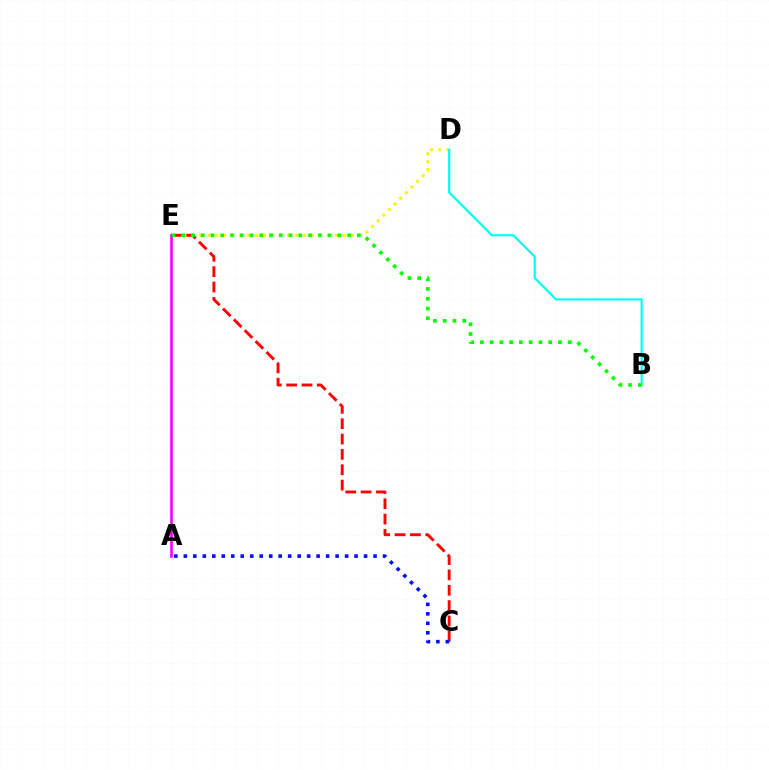{('A', 'E'): [{'color': '#ee00ff', 'line_style': 'solid', 'thickness': 1.87}], ('D', 'E'): [{'color': '#fcf500', 'line_style': 'dotted', 'thickness': 2.16}], ('C', 'E'): [{'color': '#ff0000', 'line_style': 'dashed', 'thickness': 2.09}], ('B', 'D'): [{'color': '#00fff6', 'line_style': 'solid', 'thickness': 1.57}], ('B', 'E'): [{'color': '#08ff00', 'line_style': 'dotted', 'thickness': 2.65}], ('A', 'C'): [{'color': '#0010ff', 'line_style': 'dotted', 'thickness': 2.58}]}